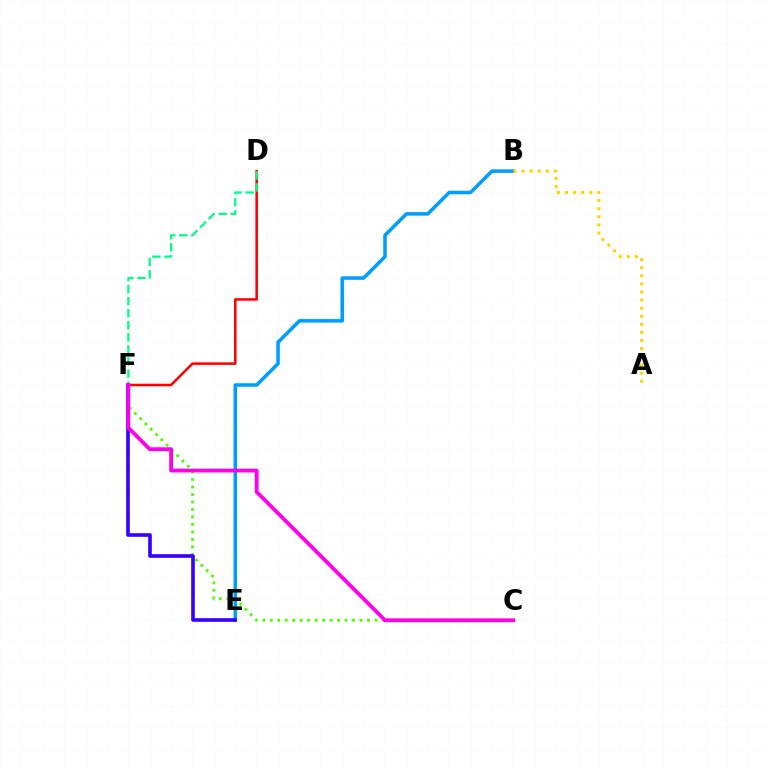{('B', 'E'): [{'color': '#009eff', 'line_style': 'solid', 'thickness': 2.55}], ('A', 'B'): [{'color': '#ffd500', 'line_style': 'dotted', 'thickness': 2.2}], ('C', 'F'): [{'color': '#4fff00', 'line_style': 'dotted', 'thickness': 2.03}, {'color': '#ff00ed', 'line_style': 'solid', 'thickness': 2.74}], ('D', 'F'): [{'color': '#ff0000', 'line_style': 'solid', 'thickness': 1.83}, {'color': '#00ff86', 'line_style': 'dashed', 'thickness': 1.64}], ('E', 'F'): [{'color': '#3700ff', 'line_style': 'solid', 'thickness': 2.62}]}